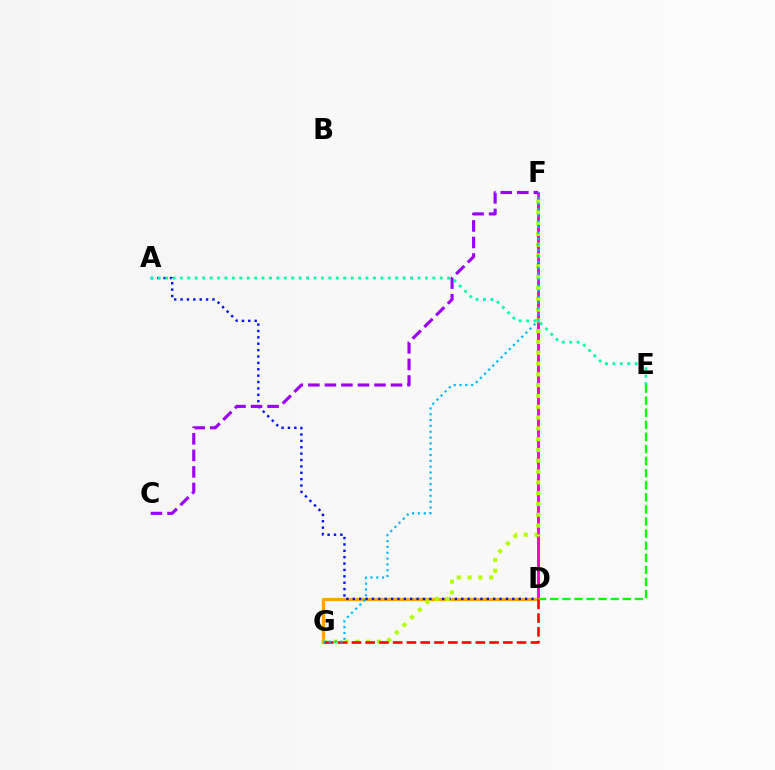{('D', 'F'): [{'color': '#ff00bd', 'line_style': 'solid', 'thickness': 2.08}], ('D', 'E'): [{'color': '#08ff00', 'line_style': 'dashed', 'thickness': 1.64}], ('D', 'G'): [{'color': '#ffa500', 'line_style': 'solid', 'thickness': 2.32}, {'color': '#ff0000', 'line_style': 'dashed', 'thickness': 1.87}], ('A', 'D'): [{'color': '#0010ff', 'line_style': 'dotted', 'thickness': 1.73}], ('F', 'G'): [{'color': '#b3ff00', 'line_style': 'dotted', 'thickness': 2.93}, {'color': '#00b5ff', 'line_style': 'dotted', 'thickness': 1.58}], ('C', 'F'): [{'color': '#9b00ff', 'line_style': 'dashed', 'thickness': 2.25}], ('A', 'E'): [{'color': '#00ff9d', 'line_style': 'dotted', 'thickness': 2.02}]}